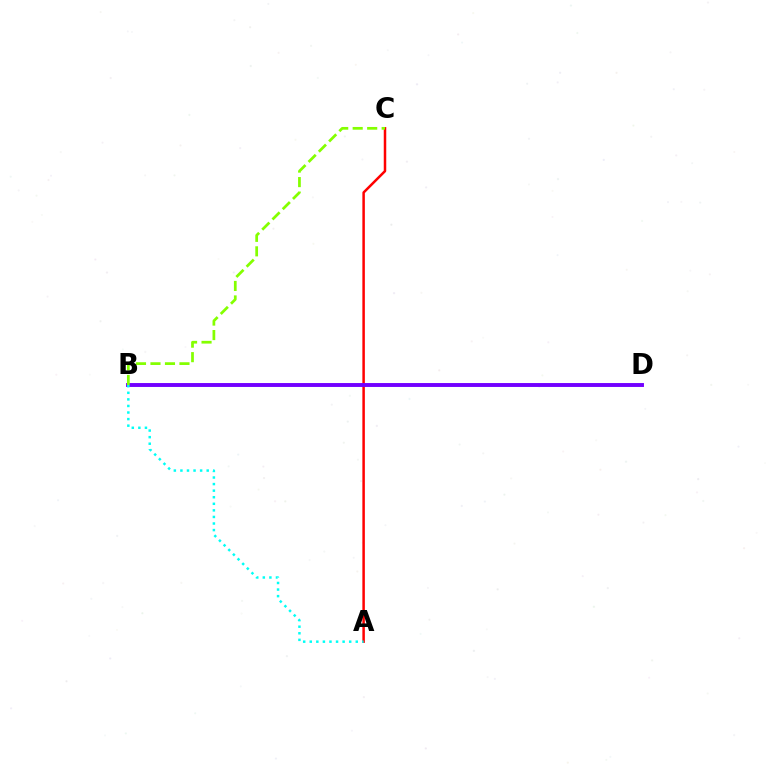{('A', 'C'): [{'color': '#ff0000', 'line_style': 'solid', 'thickness': 1.8}], ('B', 'D'): [{'color': '#7200ff', 'line_style': 'solid', 'thickness': 2.81}], ('A', 'B'): [{'color': '#00fff6', 'line_style': 'dotted', 'thickness': 1.79}], ('B', 'C'): [{'color': '#84ff00', 'line_style': 'dashed', 'thickness': 1.97}]}